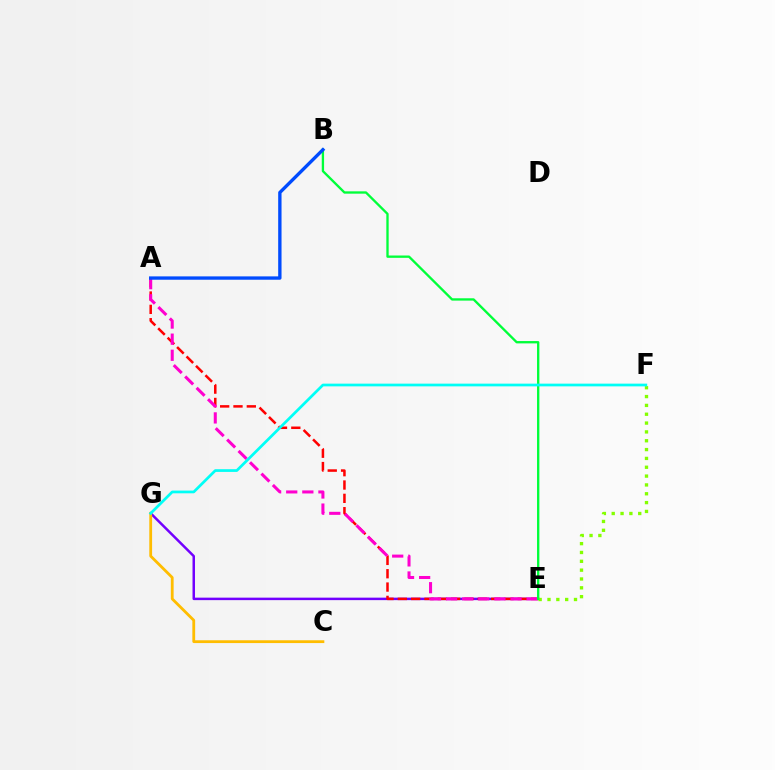{('E', 'G'): [{'color': '#7200ff', 'line_style': 'solid', 'thickness': 1.79}], ('A', 'E'): [{'color': '#ff0000', 'line_style': 'dashed', 'thickness': 1.81}, {'color': '#ff00cf', 'line_style': 'dashed', 'thickness': 2.19}], ('E', 'F'): [{'color': '#84ff00', 'line_style': 'dotted', 'thickness': 2.4}], ('B', 'E'): [{'color': '#00ff39', 'line_style': 'solid', 'thickness': 1.68}], ('C', 'G'): [{'color': '#ffbd00', 'line_style': 'solid', 'thickness': 2.01}], ('A', 'B'): [{'color': '#004bff', 'line_style': 'solid', 'thickness': 2.41}], ('F', 'G'): [{'color': '#00fff6', 'line_style': 'solid', 'thickness': 1.96}]}